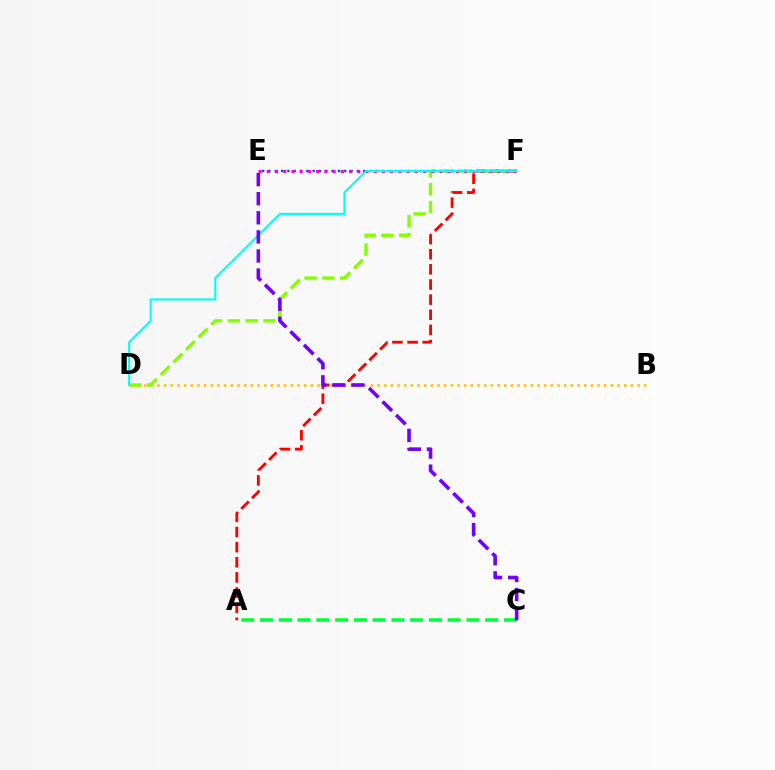{('A', 'C'): [{'color': '#00ff39', 'line_style': 'dashed', 'thickness': 2.55}], ('B', 'D'): [{'color': '#ffbd00', 'line_style': 'dotted', 'thickness': 1.81}], ('A', 'F'): [{'color': '#ff0000', 'line_style': 'dashed', 'thickness': 2.06}], ('D', 'F'): [{'color': '#84ff00', 'line_style': 'dashed', 'thickness': 2.42}, {'color': '#00fff6', 'line_style': 'solid', 'thickness': 1.52}], ('E', 'F'): [{'color': '#004bff', 'line_style': 'dotted', 'thickness': 1.72}, {'color': '#ff00cf', 'line_style': 'dotted', 'thickness': 2.23}], ('C', 'E'): [{'color': '#7200ff', 'line_style': 'dashed', 'thickness': 2.59}]}